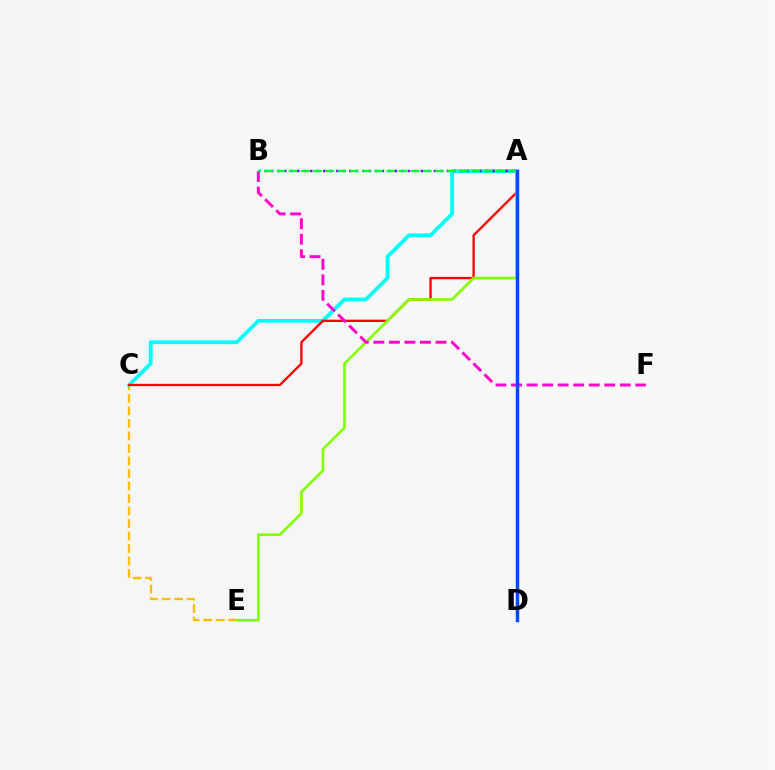{('C', 'E'): [{'color': '#ffbd00', 'line_style': 'dashed', 'thickness': 1.7}], ('A', 'C'): [{'color': '#00fff6', 'line_style': 'solid', 'thickness': 2.7}, {'color': '#ff0000', 'line_style': 'solid', 'thickness': 1.67}], ('A', 'B'): [{'color': '#7200ff', 'line_style': 'dotted', 'thickness': 1.77}, {'color': '#00ff39', 'line_style': 'dashed', 'thickness': 1.66}], ('A', 'E'): [{'color': '#84ff00', 'line_style': 'solid', 'thickness': 1.91}], ('B', 'F'): [{'color': '#ff00cf', 'line_style': 'dashed', 'thickness': 2.11}], ('A', 'D'): [{'color': '#004bff', 'line_style': 'solid', 'thickness': 2.49}]}